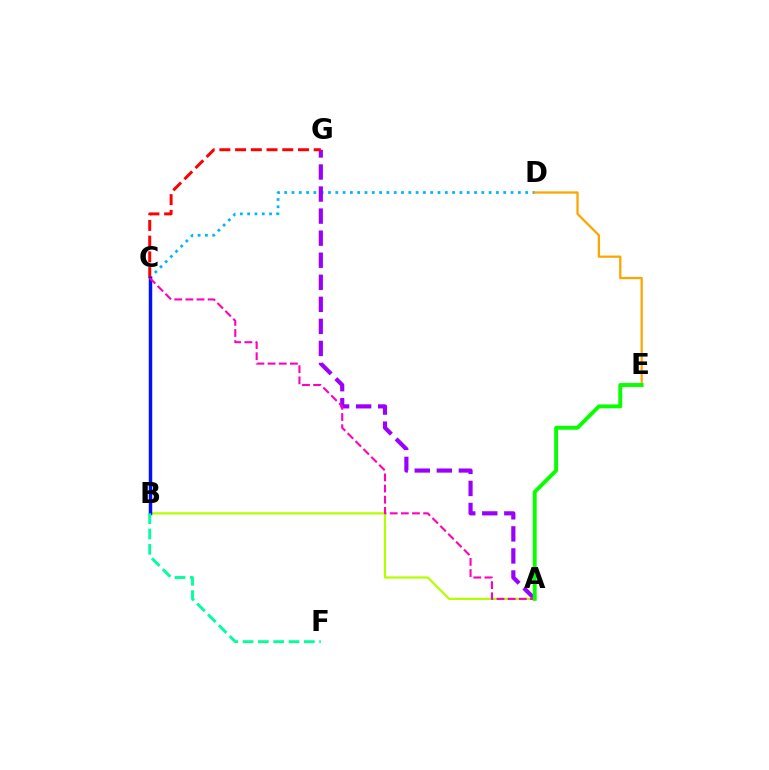{('C', 'D'): [{'color': '#00b5ff', 'line_style': 'dotted', 'thickness': 1.98}], ('A', 'G'): [{'color': '#9b00ff', 'line_style': 'dashed', 'thickness': 3.0}], ('C', 'G'): [{'color': '#ff0000', 'line_style': 'dashed', 'thickness': 2.14}], ('A', 'B'): [{'color': '#b3ff00', 'line_style': 'solid', 'thickness': 1.6}], ('B', 'C'): [{'color': '#0010ff', 'line_style': 'solid', 'thickness': 2.5}], ('A', 'C'): [{'color': '#ff00bd', 'line_style': 'dashed', 'thickness': 1.52}], ('B', 'F'): [{'color': '#00ff9d', 'line_style': 'dashed', 'thickness': 2.08}], ('D', 'E'): [{'color': '#ffa500', 'line_style': 'solid', 'thickness': 1.63}], ('A', 'E'): [{'color': '#08ff00', 'line_style': 'solid', 'thickness': 2.81}]}